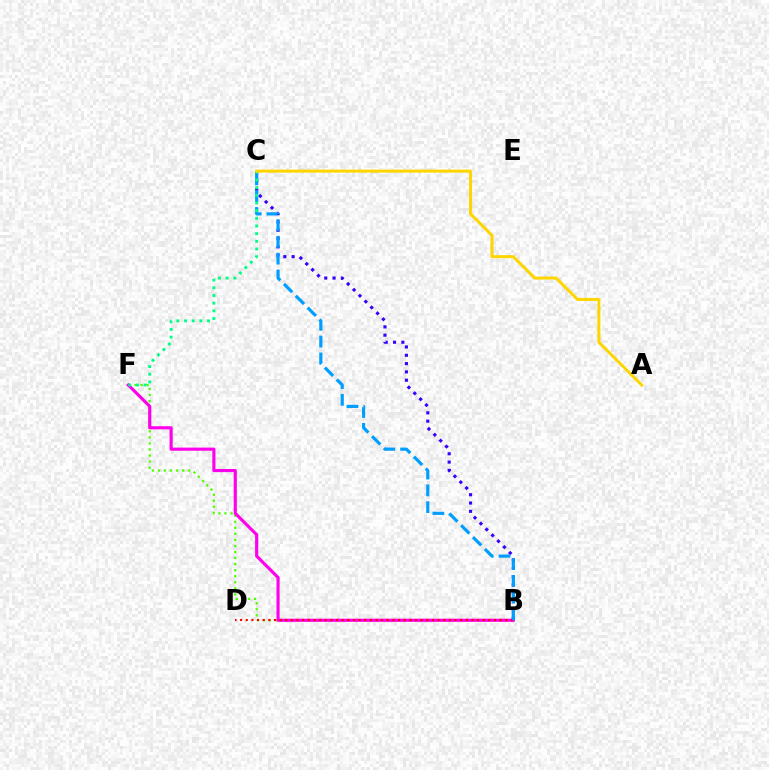{('B', 'F'): [{'color': '#4fff00', 'line_style': 'dotted', 'thickness': 1.64}, {'color': '#ff00ed', 'line_style': 'solid', 'thickness': 2.26}], ('B', 'C'): [{'color': '#3700ff', 'line_style': 'dotted', 'thickness': 2.26}, {'color': '#009eff', 'line_style': 'dashed', 'thickness': 2.28}], ('B', 'D'): [{'color': '#ff0000', 'line_style': 'dotted', 'thickness': 1.53}], ('C', 'F'): [{'color': '#00ff86', 'line_style': 'dotted', 'thickness': 2.08}], ('A', 'C'): [{'color': '#ffd500', 'line_style': 'solid', 'thickness': 2.17}]}